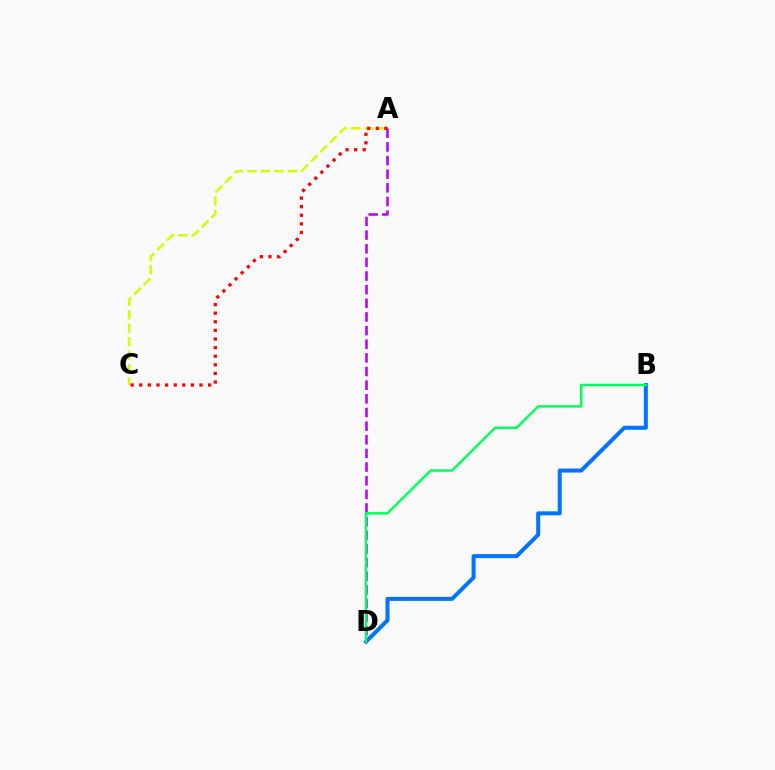{('B', 'D'): [{'color': '#0074ff', 'line_style': 'solid', 'thickness': 2.89}, {'color': '#00ff5c', 'line_style': 'solid', 'thickness': 1.77}], ('A', 'C'): [{'color': '#d1ff00', 'line_style': 'dashed', 'thickness': 1.83}, {'color': '#ff0000', 'line_style': 'dotted', 'thickness': 2.34}], ('A', 'D'): [{'color': '#b900ff', 'line_style': 'dashed', 'thickness': 1.85}]}